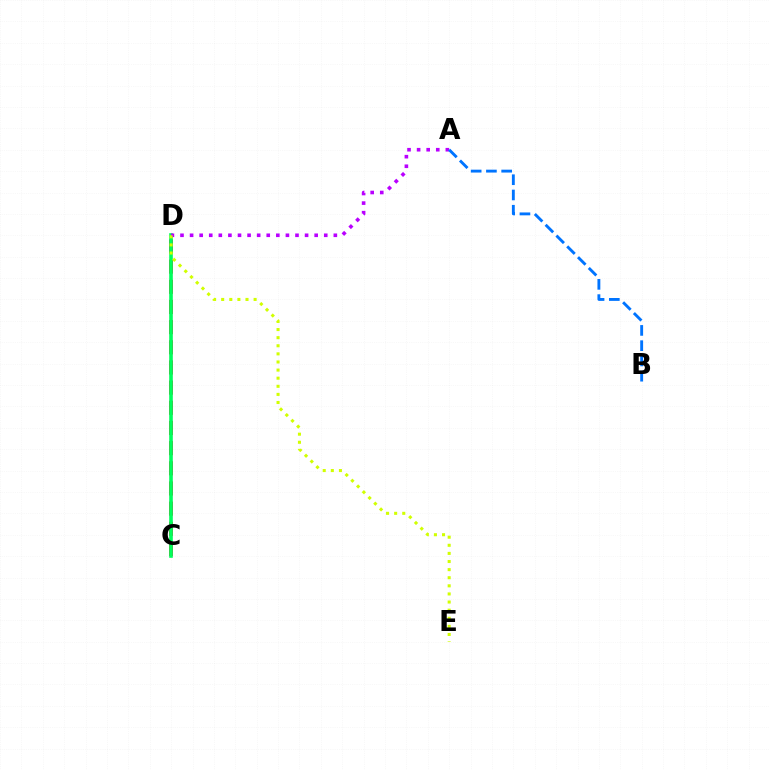{('C', 'D'): [{'color': '#ff0000', 'line_style': 'dashed', 'thickness': 2.74}, {'color': '#00ff5c', 'line_style': 'solid', 'thickness': 2.6}], ('A', 'D'): [{'color': '#b900ff', 'line_style': 'dotted', 'thickness': 2.6}], ('D', 'E'): [{'color': '#d1ff00', 'line_style': 'dotted', 'thickness': 2.2}], ('A', 'B'): [{'color': '#0074ff', 'line_style': 'dashed', 'thickness': 2.07}]}